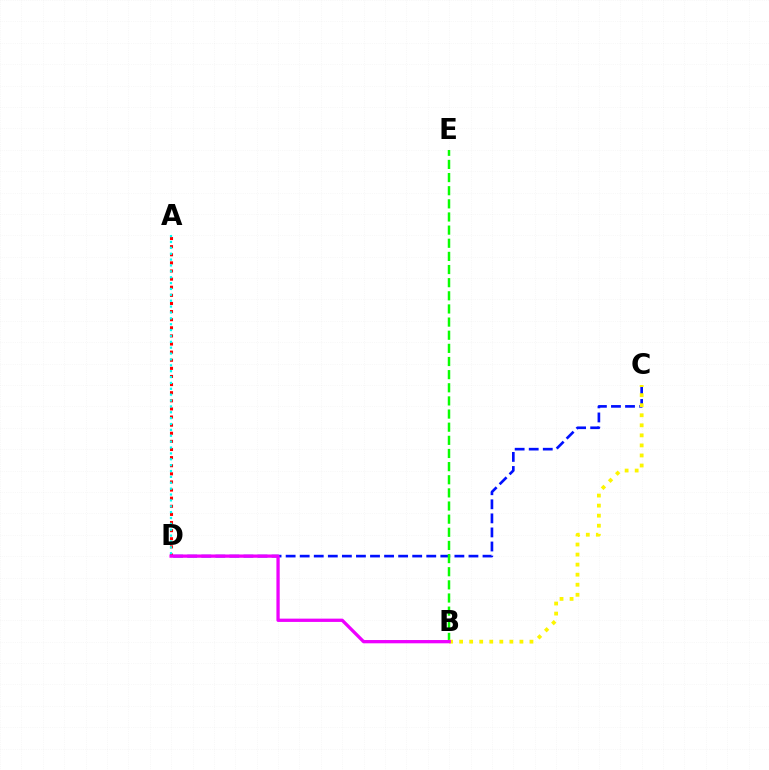{('A', 'D'): [{'color': '#ff0000', 'line_style': 'dotted', 'thickness': 2.2}, {'color': '#00fff6', 'line_style': 'dotted', 'thickness': 1.6}], ('C', 'D'): [{'color': '#0010ff', 'line_style': 'dashed', 'thickness': 1.91}], ('B', 'E'): [{'color': '#08ff00', 'line_style': 'dashed', 'thickness': 1.78}], ('B', 'C'): [{'color': '#fcf500', 'line_style': 'dotted', 'thickness': 2.73}], ('B', 'D'): [{'color': '#ee00ff', 'line_style': 'solid', 'thickness': 2.37}]}